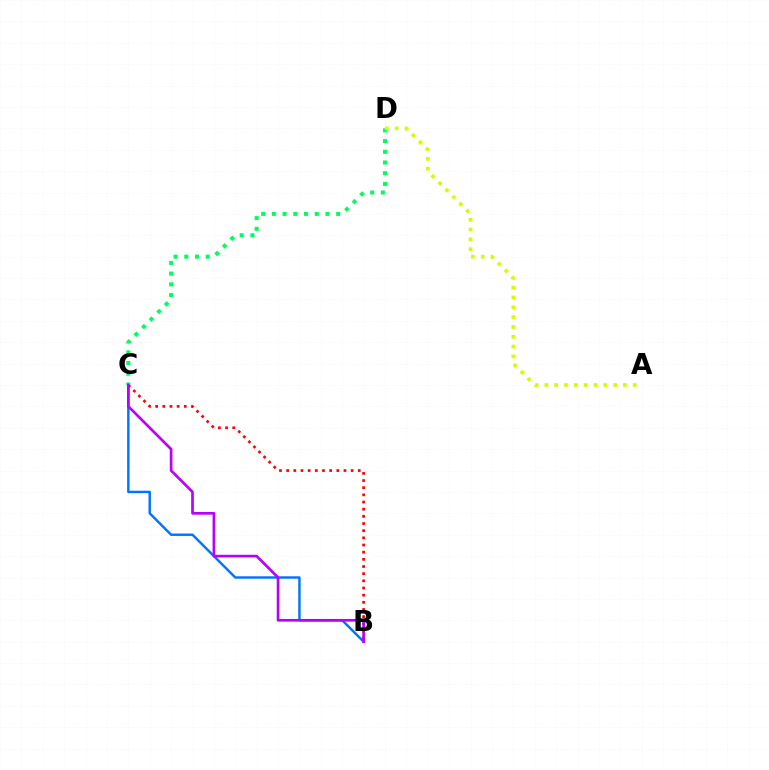{('B', 'C'): [{'color': '#0074ff', 'line_style': 'solid', 'thickness': 1.75}, {'color': '#ff0000', 'line_style': 'dotted', 'thickness': 1.95}, {'color': '#b900ff', 'line_style': 'solid', 'thickness': 1.92}], ('C', 'D'): [{'color': '#00ff5c', 'line_style': 'dotted', 'thickness': 2.91}], ('A', 'D'): [{'color': '#d1ff00', 'line_style': 'dotted', 'thickness': 2.67}]}